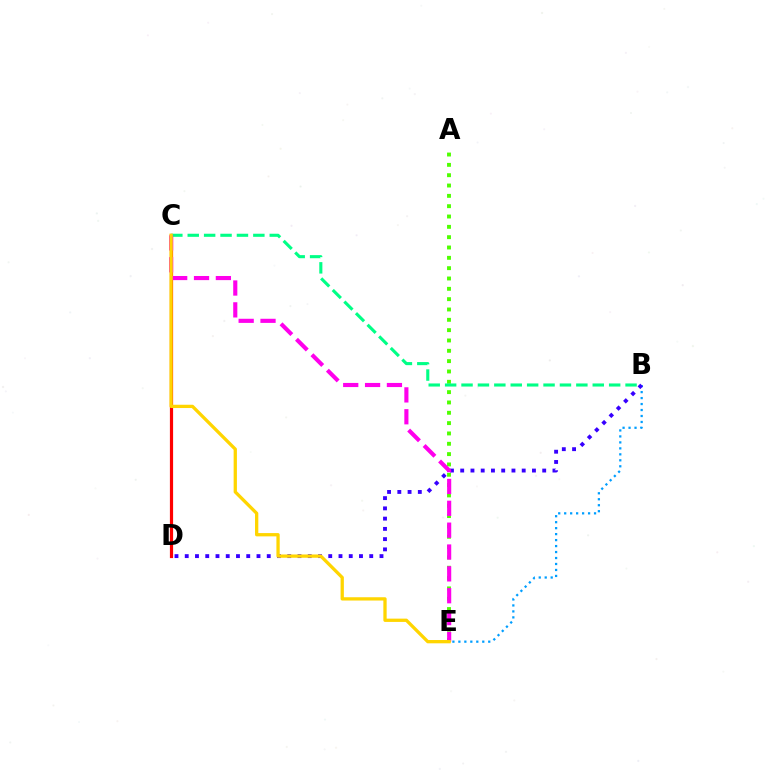{('B', 'E'): [{'color': '#009eff', 'line_style': 'dotted', 'thickness': 1.62}], ('A', 'E'): [{'color': '#4fff00', 'line_style': 'dotted', 'thickness': 2.81}], ('C', 'D'): [{'color': '#ff0000', 'line_style': 'solid', 'thickness': 2.3}], ('B', 'C'): [{'color': '#00ff86', 'line_style': 'dashed', 'thickness': 2.23}], ('B', 'D'): [{'color': '#3700ff', 'line_style': 'dotted', 'thickness': 2.78}], ('C', 'E'): [{'color': '#ff00ed', 'line_style': 'dashed', 'thickness': 2.97}, {'color': '#ffd500', 'line_style': 'solid', 'thickness': 2.37}]}